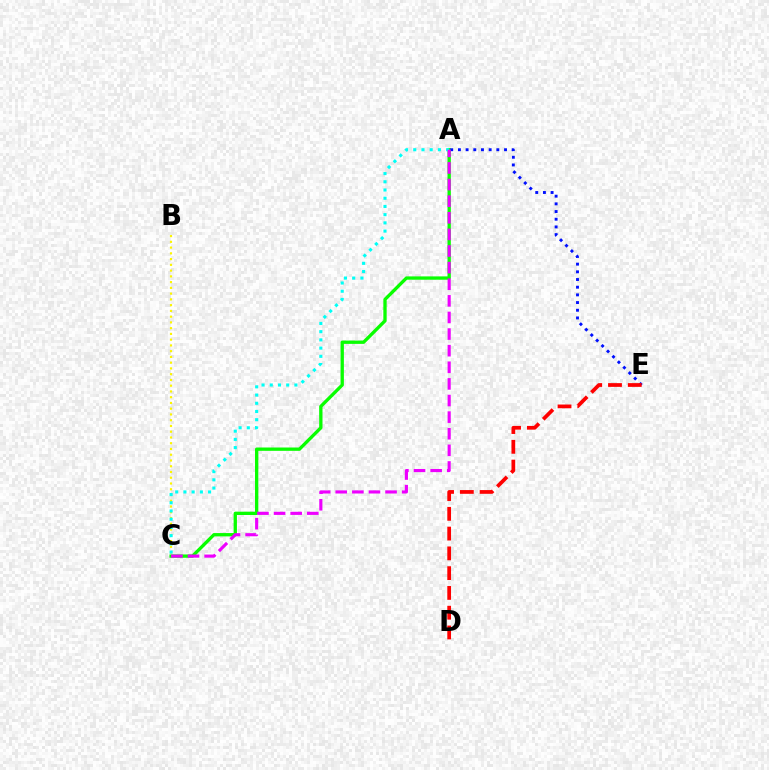{('A', 'C'): [{'color': '#08ff00', 'line_style': 'solid', 'thickness': 2.39}, {'color': '#00fff6', 'line_style': 'dotted', 'thickness': 2.23}, {'color': '#ee00ff', 'line_style': 'dashed', 'thickness': 2.26}], ('A', 'E'): [{'color': '#0010ff', 'line_style': 'dotted', 'thickness': 2.09}], ('B', 'C'): [{'color': '#fcf500', 'line_style': 'dotted', 'thickness': 1.56}], ('D', 'E'): [{'color': '#ff0000', 'line_style': 'dashed', 'thickness': 2.69}]}